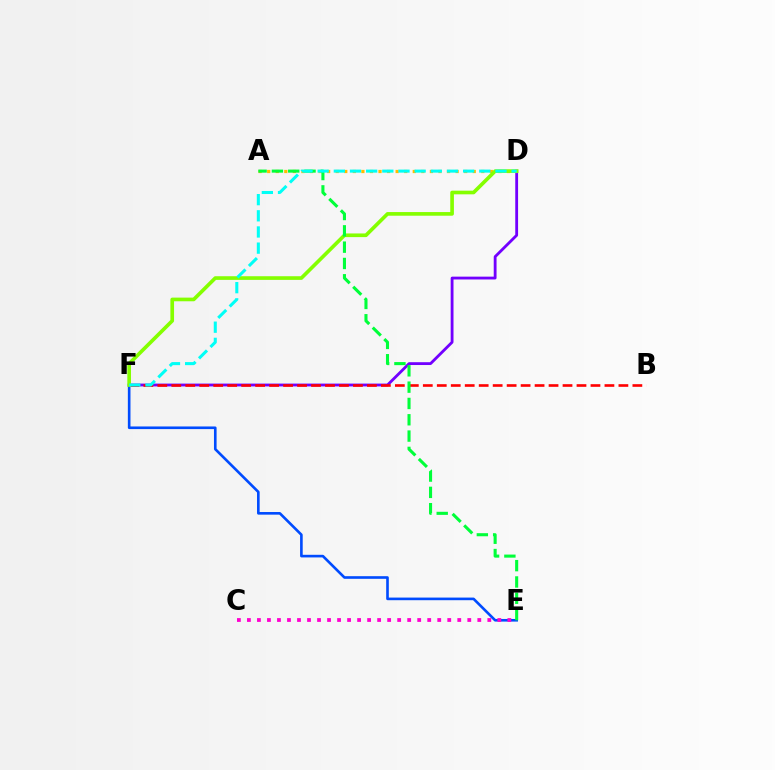{('D', 'F'): [{'color': '#7200ff', 'line_style': 'solid', 'thickness': 2.03}, {'color': '#84ff00', 'line_style': 'solid', 'thickness': 2.63}, {'color': '#00fff6', 'line_style': 'dashed', 'thickness': 2.2}], ('E', 'F'): [{'color': '#004bff', 'line_style': 'solid', 'thickness': 1.89}], ('A', 'D'): [{'color': '#ffbd00', 'line_style': 'dotted', 'thickness': 2.33}], ('C', 'E'): [{'color': '#ff00cf', 'line_style': 'dotted', 'thickness': 2.72}], ('B', 'F'): [{'color': '#ff0000', 'line_style': 'dashed', 'thickness': 1.9}], ('A', 'E'): [{'color': '#00ff39', 'line_style': 'dashed', 'thickness': 2.22}]}